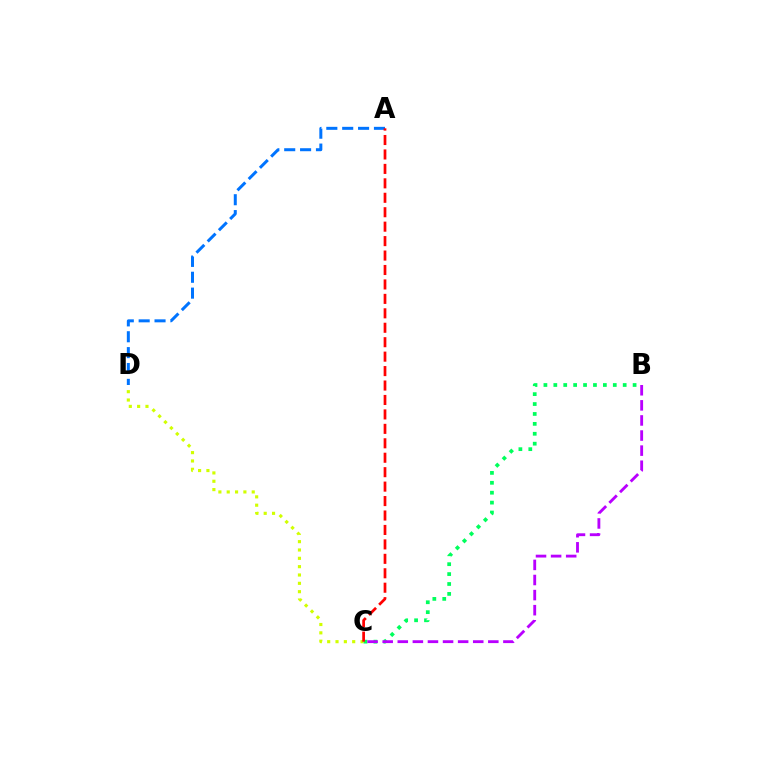{('C', 'D'): [{'color': '#d1ff00', 'line_style': 'dotted', 'thickness': 2.27}], ('A', 'D'): [{'color': '#0074ff', 'line_style': 'dashed', 'thickness': 2.16}], ('B', 'C'): [{'color': '#00ff5c', 'line_style': 'dotted', 'thickness': 2.69}, {'color': '#b900ff', 'line_style': 'dashed', 'thickness': 2.05}], ('A', 'C'): [{'color': '#ff0000', 'line_style': 'dashed', 'thickness': 1.96}]}